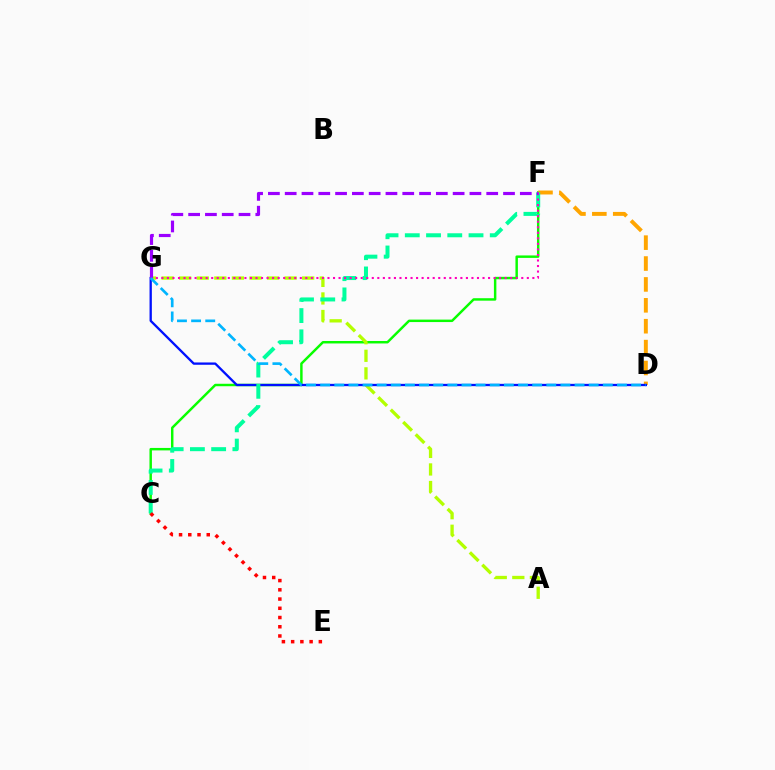{('C', 'F'): [{'color': '#08ff00', 'line_style': 'solid', 'thickness': 1.77}, {'color': '#00ff9d', 'line_style': 'dashed', 'thickness': 2.89}], ('A', 'G'): [{'color': '#b3ff00', 'line_style': 'dashed', 'thickness': 2.39}], ('D', 'F'): [{'color': '#ffa500', 'line_style': 'dashed', 'thickness': 2.84}], ('D', 'G'): [{'color': '#0010ff', 'line_style': 'solid', 'thickness': 1.66}, {'color': '#00b5ff', 'line_style': 'dashed', 'thickness': 1.92}], ('F', 'G'): [{'color': '#ff00bd', 'line_style': 'dotted', 'thickness': 1.5}, {'color': '#9b00ff', 'line_style': 'dashed', 'thickness': 2.28}], ('C', 'E'): [{'color': '#ff0000', 'line_style': 'dotted', 'thickness': 2.51}]}